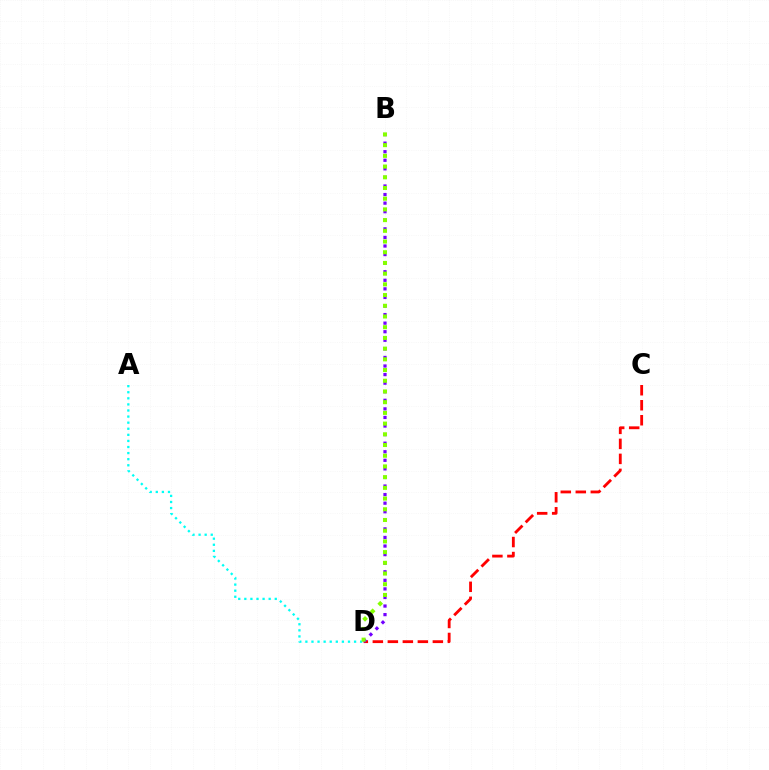{('C', 'D'): [{'color': '#ff0000', 'line_style': 'dashed', 'thickness': 2.04}], ('A', 'D'): [{'color': '#00fff6', 'line_style': 'dotted', 'thickness': 1.65}], ('B', 'D'): [{'color': '#7200ff', 'line_style': 'dotted', 'thickness': 2.33}, {'color': '#84ff00', 'line_style': 'dotted', 'thickness': 2.91}]}